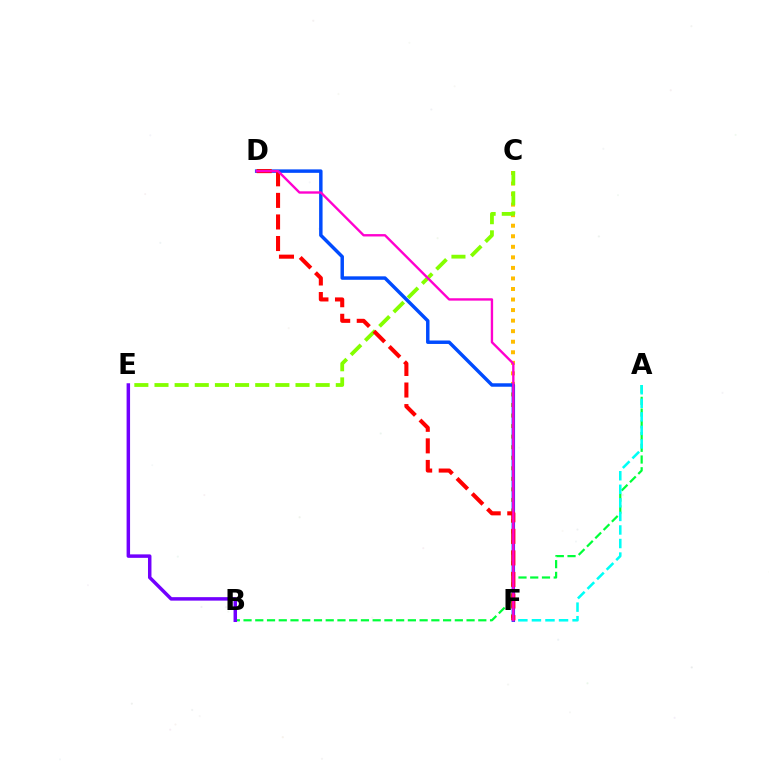{('A', 'B'): [{'color': '#00ff39', 'line_style': 'dashed', 'thickness': 1.59}], ('C', 'F'): [{'color': '#ffbd00', 'line_style': 'dotted', 'thickness': 2.87}], ('A', 'F'): [{'color': '#00fff6', 'line_style': 'dashed', 'thickness': 1.84}], ('C', 'E'): [{'color': '#84ff00', 'line_style': 'dashed', 'thickness': 2.74}], ('B', 'E'): [{'color': '#7200ff', 'line_style': 'solid', 'thickness': 2.5}], ('D', 'F'): [{'color': '#004bff', 'line_style': 'solid', 'thickness': 2.49}, {'color': '#ff0000', 'line_style': 'dashed', 'thickness': 2.93}, {'color': '#ff00cf', 'line_style': 'solid', 'thickness': 1.71}]}